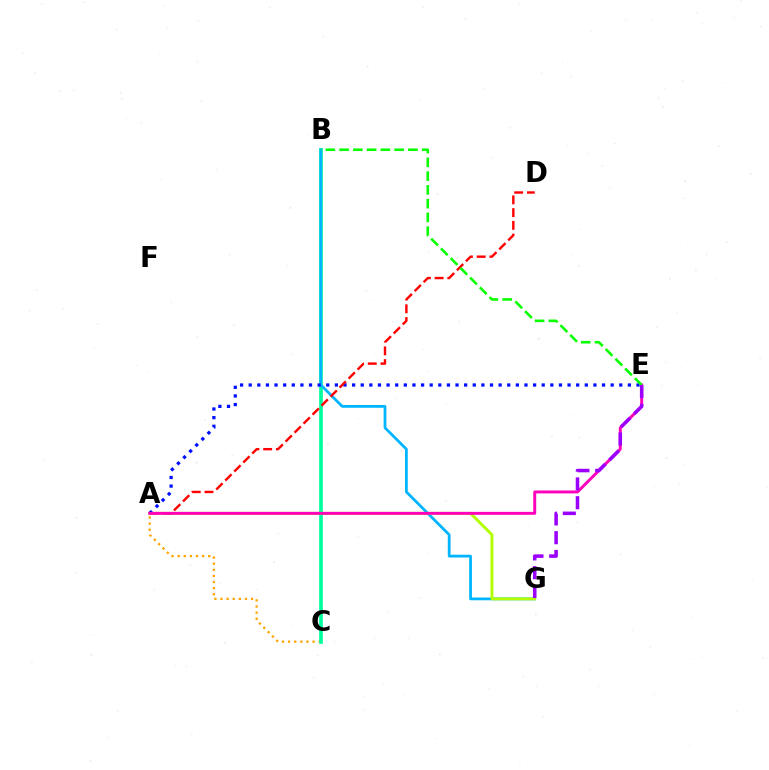{('A', 'C'): [{'color': '#ffa500', 'line_style': 'dotted', 'thickness': 1.66}], ('B', 'C'): [{'color': '#00ff9d', 'line_style': 'solid', 'thickness': 2.66}], ('B', 'G'): [{'color': '#00b5ff', 'line_style': 'solid', 'thickness': 1.99}], ('A', 'G'): [{'color': '#b3ff00', 'line_style': 'solid', 'thickness': 2.09}], ('A', 'E'): [{'color': '#0010ff', 'line_style': 'dotted', 'thickness': 2.34}, {'color': '#ff00bd', 'line_style': 'solid', 'thickness': 2.11}], ('A', 'D'): [{'color': '#ff0000', 'line_style': 'dashed', 'thickness': 1.73}], ('B', 'E'): [{'color': '#08ff00', 'line_style': 'dashed', 'thickness': 1.87}], ('E', 'G'): [{'color': '#9b00ff', 'line_style': 'dashed', 'thickness': 2.55}]}